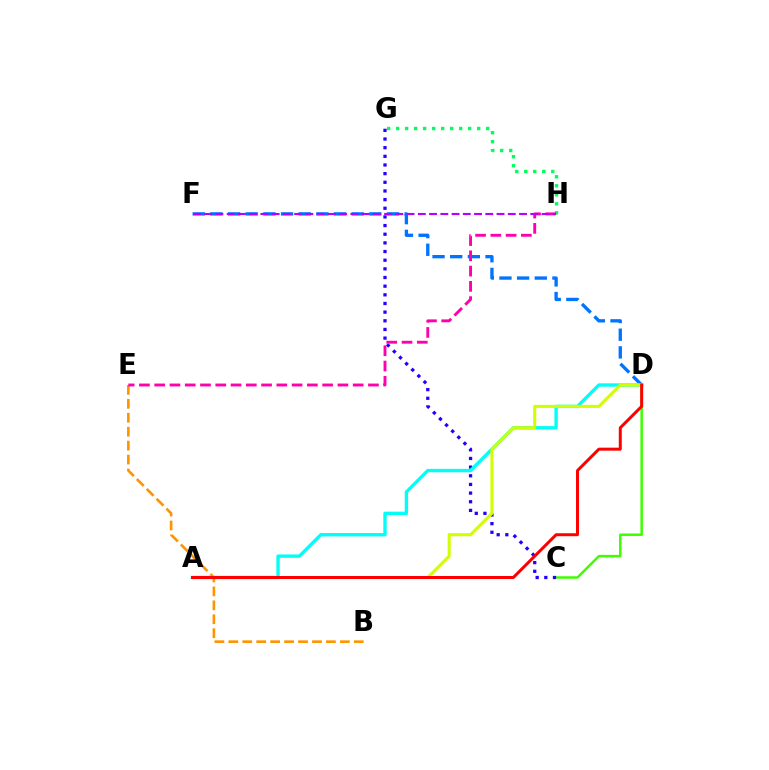{('G', 'H'): [{'color': '#00ff5c', 'line_style': 'dotted', 'thickness': 2.45}], ('D', 'F'): [{'color': '#0074ff', 'line_style': 'dashed', 'thickness': 2.4}], ('C', 'D'): [{'color': '#3dff00', 'line_style': 'solid', 'thickness': 1.79}], ('C', 'G'): [{'color': '#2500ff', 'line_style': 'dotted', 'thickness': 2.35}], ('B', 'E'): [{'color': '#ff9400', 'line_style': 'dashed', 'thickness': 1.89}], ('E', 'H'): [{'color': '#ff00ac', 'line_style': 'dashed', 'thickness': 2.07}], ('A', 'D'): [{'color': '#00fff6', 'line_style': 'solid', 'thickness': 2.42}, {'color': '#d1ff00', 'line_style': 'solid', 'thickness': 2.2}, {'color': '#ff0000', 'line_style': 'solid', 'thickness': 2.16}], ('F', 'H'): [{'color': '#b900ff', 'line_style': 'dashed', 'thickness': 1.53}]}